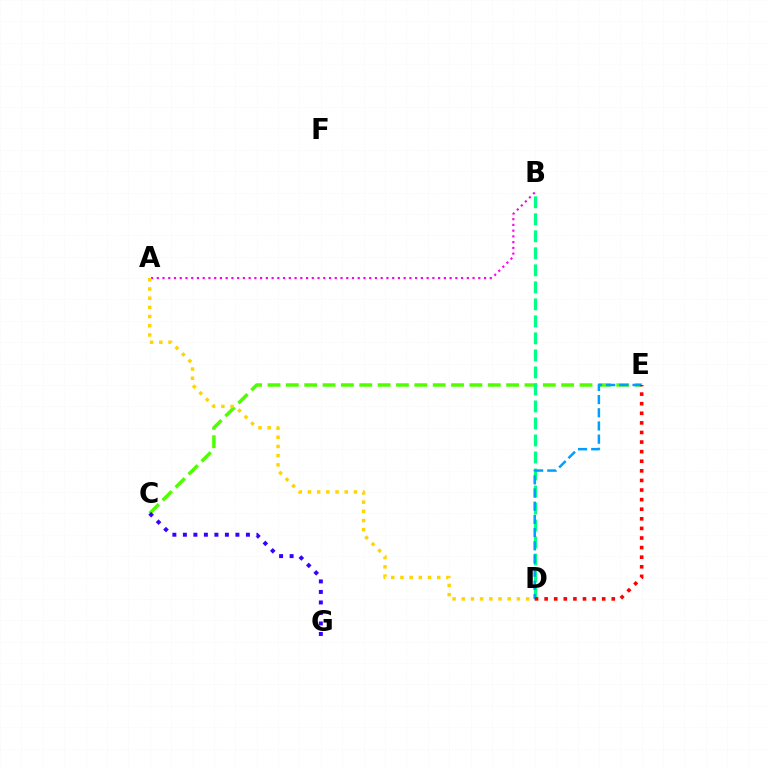{('C', 'E'): [{'color': '#4fff00', 'line_style': 'dashed', 'thickness': 2.49}], ('B', 'D'): [{'color': '#00ff86', 'line_style': 'dashed', 'thickness': 2.31}], ('D', 'E'): [{'color': '#009eff', 'line_style': 'dashed', 'thickness': 1.79}, {'color': '#ff0000', 'line_style': 'dotted', 'thickness': 2.61}], ('A', 'B'): [{'color': '#ff00ed', 'line_style': 'dotted', 'thickness': 1.56}], ('C', 'G'): [{'color': '#3700ff', 'line_style': 'dotted', 'thickness': 2.85}], ('A', 'D'): [{'color': '#ffd500', 'line_style': 'dotted', 'thickness': 2.5}]}